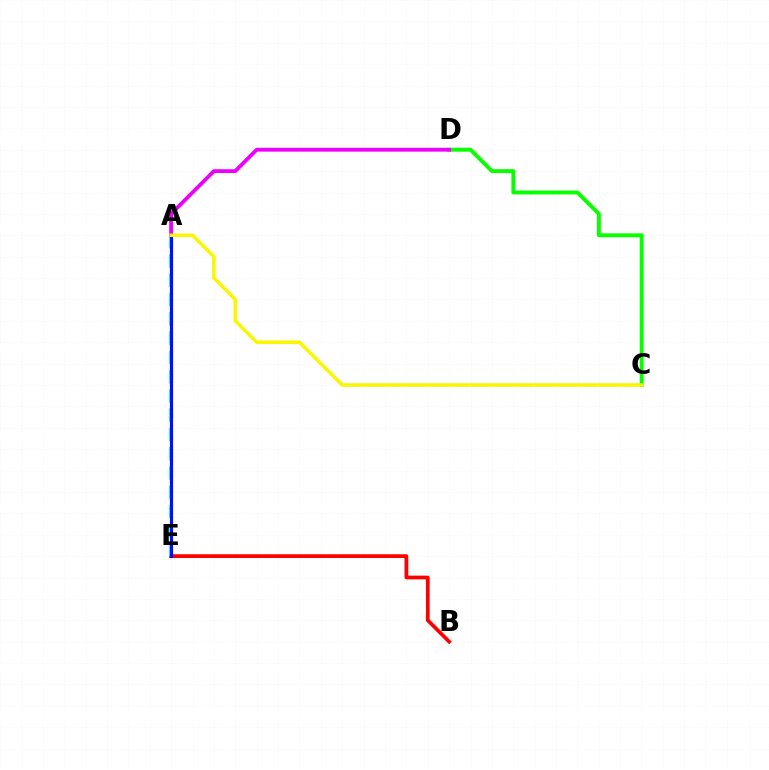{('B', 'E'): [{'color': '#ff0000', 'line_style': 'solid', 'thickness': 2.7}], ('C', 'D'): [{'color': '#08ff00', 'line_style': 'solid', 'thickness': 2.8}], ('A', 'E'): [{'color': '#00fff6', 'line_style': 'dashed', 'thickness': 2.62}, {'color': '#0010ff', 'line_style': 'solid', 'thickness': 2.28}], ('A', 'D'): [{'color': '#ee00ff', 'line_style': 'solid', 'thickness': 2.76}], ('A', 'C'): [{'color': '#fcf500', 'line_style': 'solid', 'thickness': 2.53}]}